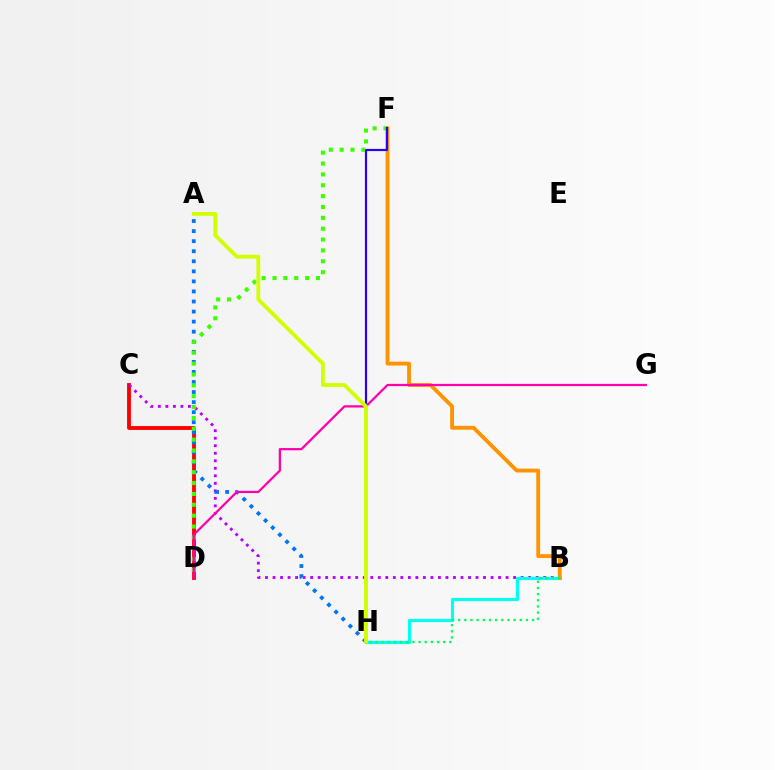{('C', 'D'): [{'color': '#ff0000', 'line_style': 'solid', 'thickness': 2.77}], ('B', 'C'): [{'color': '#b900ff', 'line_style': 'dotted', 'thickness': 2.04}], ('A', 'H'): [{'color': '#0074ff', 'line_style': 'dotted', 'thickness': 2.73}, {'color': '#d1ff00', 'line_style': 'solid', 'thickness': 2.75}], ('B', 'H'): [{'color': '#00fff6', 'line_style': 'solid', 'thickness': 2.28}, {'color': '#00ff5c', 'line_style': 'dotted', 'thickness': 1.67}], ('B', 'F'): [{'color': '#ff9400', 'line_style': 'solid', 'thickness': 2.77}], ('D', 'F'): [{'color': '#3dff00', 'line_style': 'dotted', 'thickness': 2.95}], ('D', 'G'): [{'color': '#ff00ac', 'line_style': 'solid', 'thickness': 1.61}], ('F', 'H'): [{'color': '#2500ff', 'line_style': 'solid', 'thickness': 1.57}]}